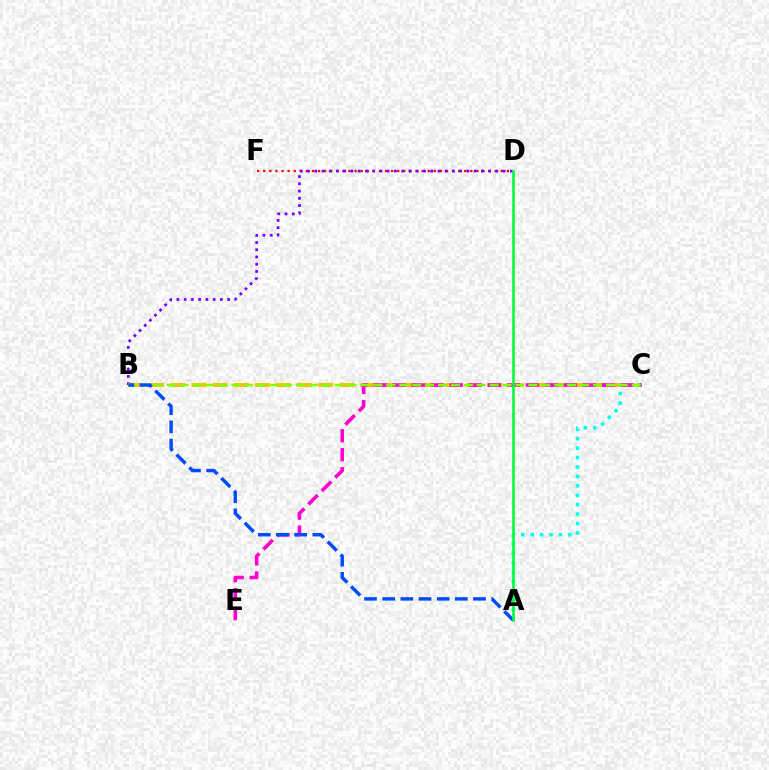{('D', 'F'): [{'color': '#ff0000', 'line_style': 'dotted', 'thickness': 1.65}], ('B', 'D'): [{'color': '#7200ff', 'line_style': 'dotted', 'thickness': 1.97}], ('B', 'C'): [{'color': '#ffbd00', 'line_style': 'dashed', 'thickness': 2.87}, {'color': '#84ff00', 'line_style': 'dashed', 'thickness': 1.75}], ('A', 'C'): [{'color': '#00fff6', 'line_style': 'dotted', 'thickness': 2.56}], ('C', 'E'): [{'color': '#ff00cf', 'line_style': 'dashed', 'thickness': 2.58}], ('A', 'B'): [{'color': '#004bff', 'line_style': 'dashed', 'thickness': 2.47}], ('A', 'D'): [{'color': '#00ff39', 'line_style': 'solid', 'thickness': 1.88}]}